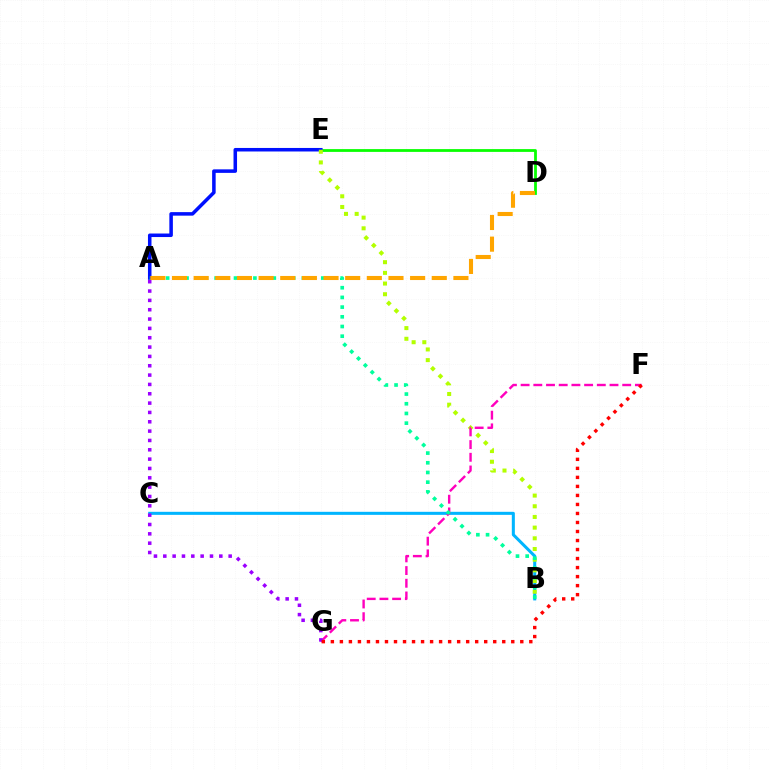{('B', 'C'): [{'color': '#00b5ff', 'line_style': 'solid', 'thickness': 2.19}], ('D', 'E'): [{'color': '#08ff00', 'line_style': 'solid', 'thickness': 2.0}], ('A', 'E'): [{'color': '#0010ff', 'line_style': 'solid', 'thickness': 2.54}], ('B', 'E'): [{'color': '#b3ff00', 'line_style': 'dotted', 'thickness': 2.9}], ('F', 'G'): [{'color': '#ff00bd', 'line_style': 'dashed', 'thickness': 1.73}, {'color': '#ff0000', 'line_style': 'dotted', 'thickness': 2.45}], ('A', 'G'): [{'color': '#9b00ff', 'line_style': 'dotted', 'thickness': 2.54}], ('A', 'B'): [{'color': '#00ff9d', 'line_style': 'dotted', 'thickness': 2.63}], ('A', 'D'): [{'color': '#ffa500', 'line_style': 'dashed', 'thickness': 2.94}]}